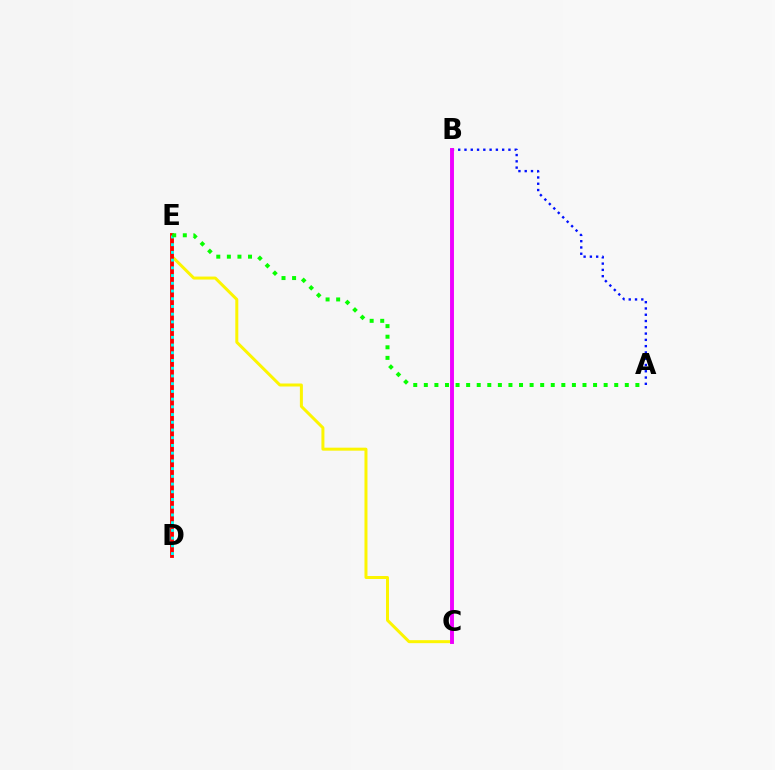{('C', 'E'): [{'color': '#fcf500', 'line_style': 'solid', 'thickness': 2.15}], ('D', 'E'): [{'color': '#ff0000', 'line_style': 'solid', 'thickness': 2.77}, {'color': '#00fff6', 'line_style': 'dotted', 'thickness': 2.1}], ('A', 'B'): [{'color': '#0010ff', 'line_style': 'dotted', 'thickness': 1.71}], ('B', 'C'): [{'color': '#ee00ff', 'line_style': 'solid', 'thickness': 2.82}], ('A', 'E'): [{'color': '#08ff00', 'line_style': 'dotted', 'thickness': 2.87}]}